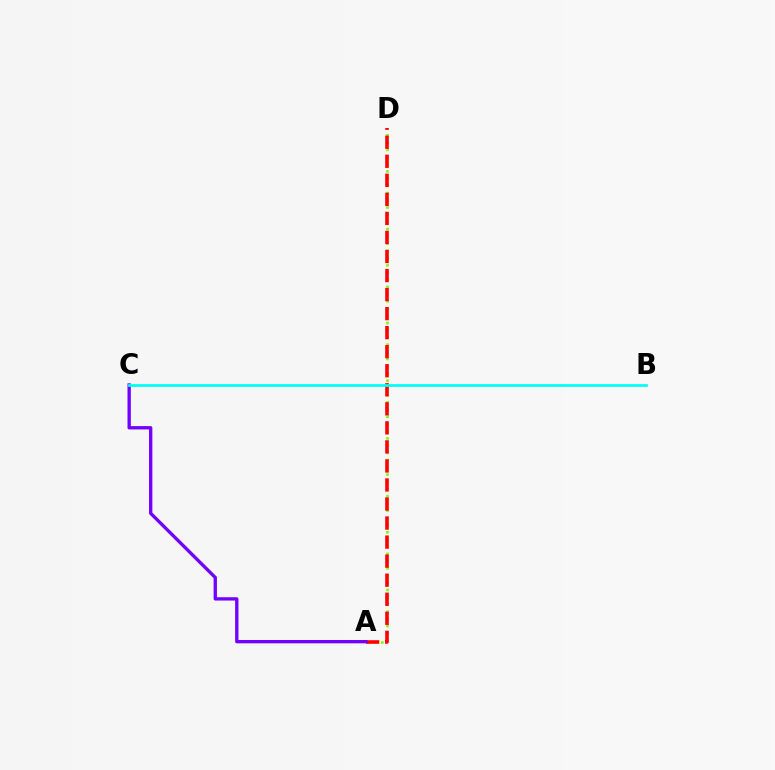{('A', 'D'): [{'color': '#84ff00', 'line_style': 'dotted', 'thickness': 1.96}, {'color': '#ff0000', 'line_style': 'dashed', 'thickness': 2.59}], ('A', 'C'): [{'color': '#7200ff', 'line_style': 'solid', 'thickness': 2.4}], ('B', 'C'): [{'color': '#00fff6', 'line_style': 'solid', 'thickness': 1.98}]}